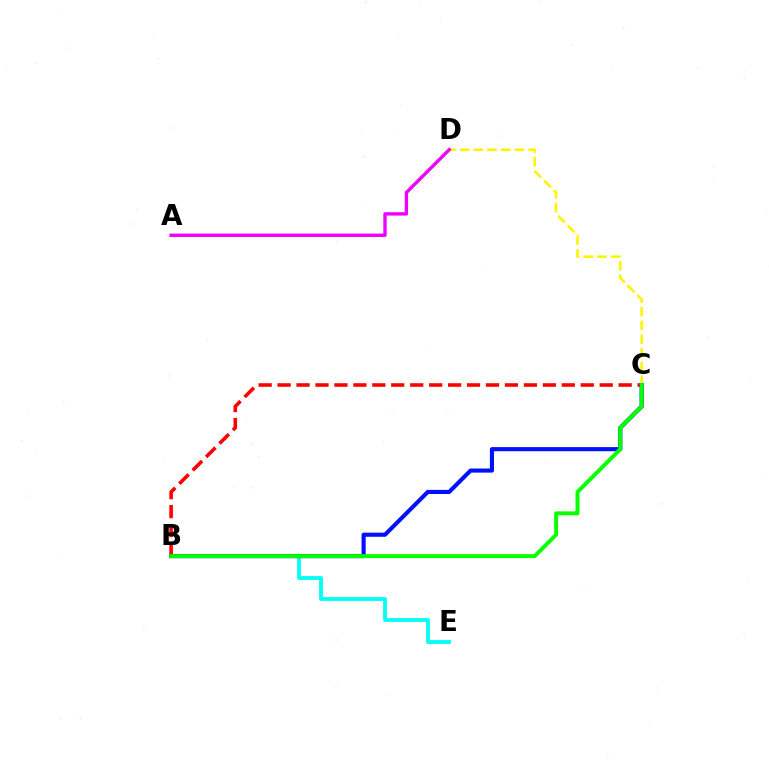{('B', 'C'): [{'color': '#ff0000', 'line_style': 'dashed', 'thickness': 2.57}, {'color': '#0010ff', 'line_style': 'solid', 'thickness': 2.96}, {'color': '#08ff00', 'line_style': 'solid', 'thickness': 2.83}], ('C', 'D'): [{'color': '#fcf500', 'line_style': 'dashed', 'thickness': 1.86}], ('B', 'E'): [{'color': '#00fff6', 'line_style': 'solid', 'thickness': 2.73}], ('A', 'D'): [{'color': '#ee00ff', 'line_style': 'solid', 'thickness': 2.44}]}